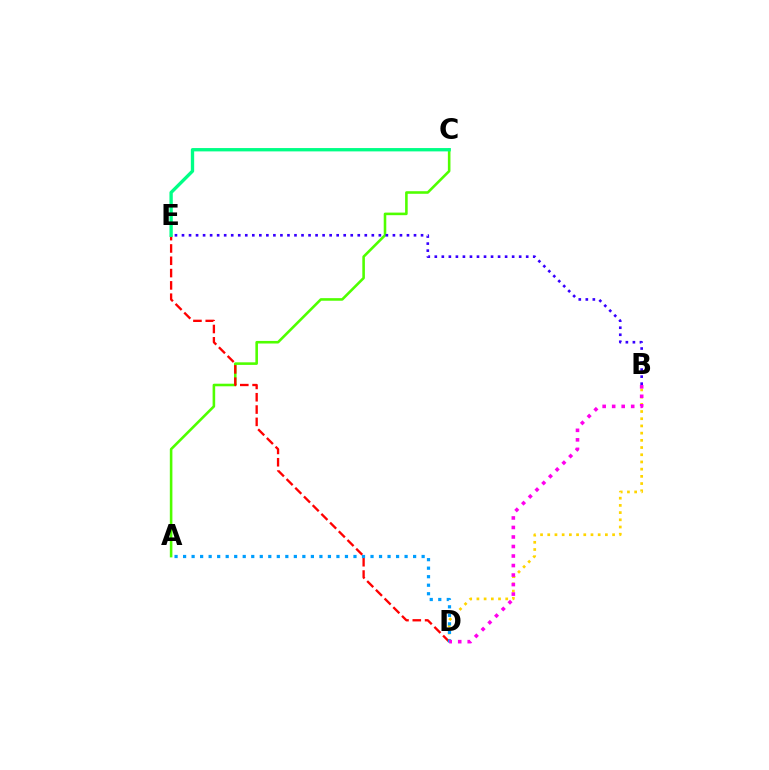{('B', 'D'): [{'color': '#ffd500', 'line_style': 'dotted', 'thickness': 1.96}, {'color': '#ff00ed', 'line_style': 'dotted', 'thickness': 2.59}], ('A', 'C'): [{'color': '#4fff00', 'line_style': 'solid', 'thickness': 1.86}], ('D', 'E'): [{'color': '#ff0000', 'line_style': 'dashed', 'thickness': 1.67}], ('A', 'D'): [{'color': '#009eff', 'line_style': 'dotted', 'thickness': 2.31}], ('C', 'E'): [{'color': '#00ff86', 'line_style': 'solid', 'thickness': 2.4}], ('B', 'E'): [{'color': '#3700ff', 'line_style': 'dotted', 'thickness': 1.91}]}